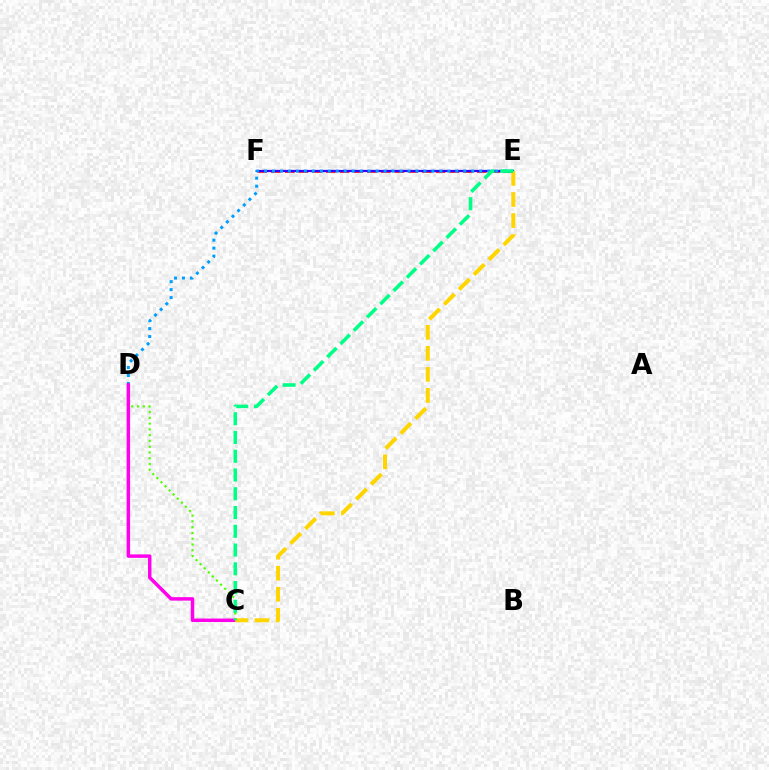{('E', 'F'): [{'color': '#ff0000', 'line_style': 'dashed', 'thickness': 1.86}, {'color': '#3700ff', 'line_style': 'solid', 'thickness': 1.61}], ('D', 'E'): [{'color': '#009eff', 'line_style': 'dotted', 'thickness': 2.17}], ('C', 'D'): [{'color': '#4fff00', 'line_style': 'dotted', 'thickness': 1.57}, {'color': '#ff00ed', 'line_style': 'solid', 'thickness': 2.5}], ('C', 'E'): [{'color': '#ffd500', 'line_style': 'dashed', 'thickness': 2.86}, {'color': '#00ff86', 'line_style': 'dashed', 'thickness': 2.55}]}